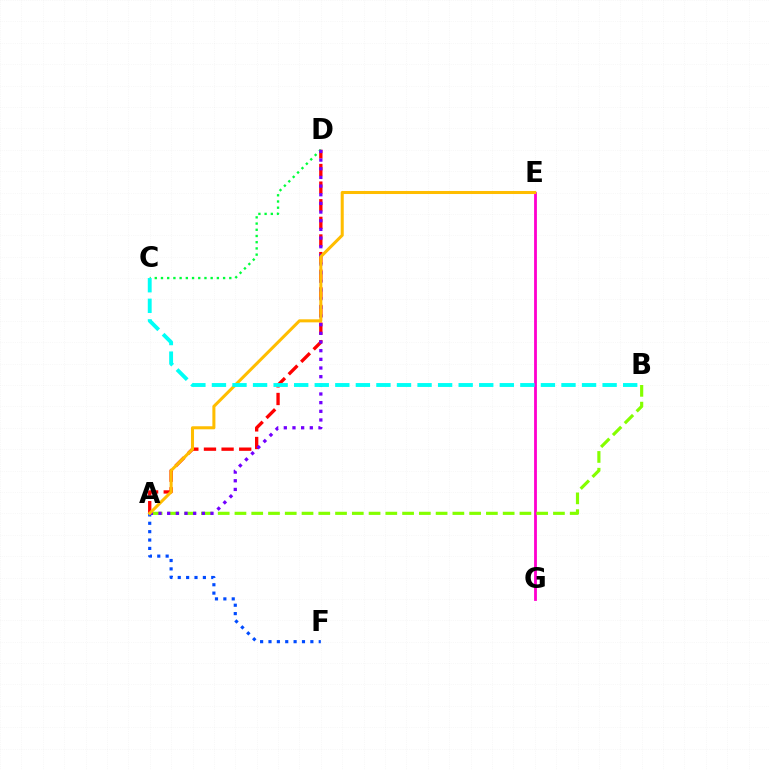{('A', 'D'): [{'color': '#ff0000', 'line_style': 'dashed', 'thickness': 2.39}, {'color': '#7200ff', 'line_style': 'dotted', 'thickness': 2.35}], ('C', 'D'): [{'color': '#00ff39', 'line_style': 'dotted', 'thickness': 1.69}], ('E', 'G'): [{'color': '#ff00cf', 'line_style': 'solid', 'thickness': 2.02}], ('A', 'F'): [{'color': '#004bff', 'line_style': 'dotted', 'thickness': 2.28}], ('A', 'B'): [{'color': '#84ff00', 'line_style': 'dashed', 'thickness': 2.28}], ('A', 'E'): [{'color': '#ffbd00', 'line_style': 'solid', 'thickness': 2.19}], ('B', 'C'): [{'color': '#00fff6', 'line_style': 'dashed', 'thickness': 2.79}]}